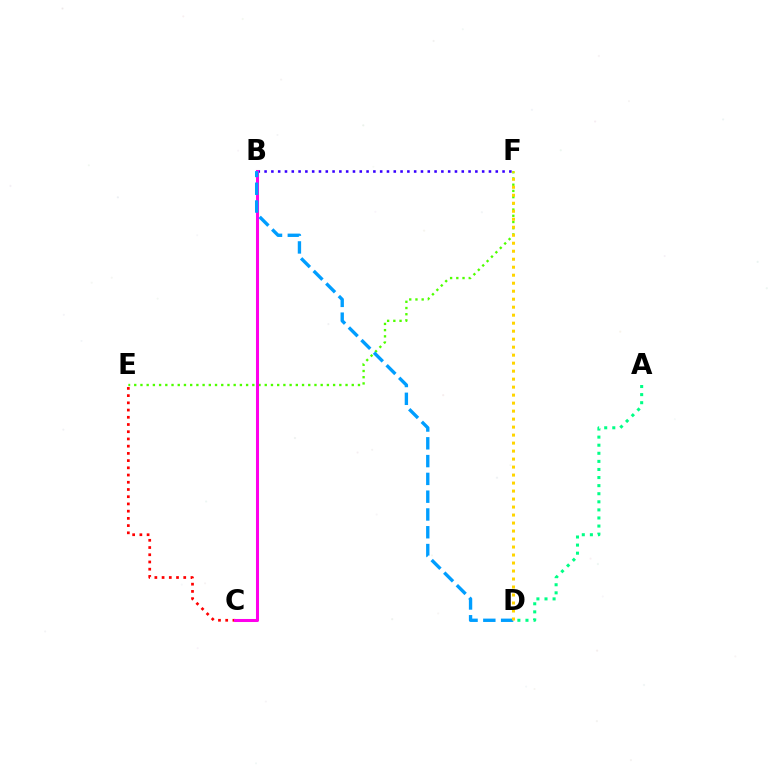{('A', 'D'): [{'color': '#00ff86', 'line_style': 'dotted', 'thickness': 2.2}], ('E', 'F'): [{'color': '#4fff00', 'line_style': 'dotted', 'thickness': 1.69}], ('C', 'E'): [{'color': '#ff0000', 'line_style': 'dotted', 'thickness': 1.96}], ('B', 'F'): [{'color': '#3700ff', 'line_style': 'dotted', 'thickness': 1.85}], ('B', 'C'): [{'color': '#ff00ed', 'line_style': 'solid', 'thickness': 2.19}], ('B', 'D'): [{'color': '#009eff', 'line_style': 'dashed', 'thickness': 2.42}], ('D', 'F'): [{'color': '#ffd500', 'line_style': 'dotted', 'thickness': 2.17}]}